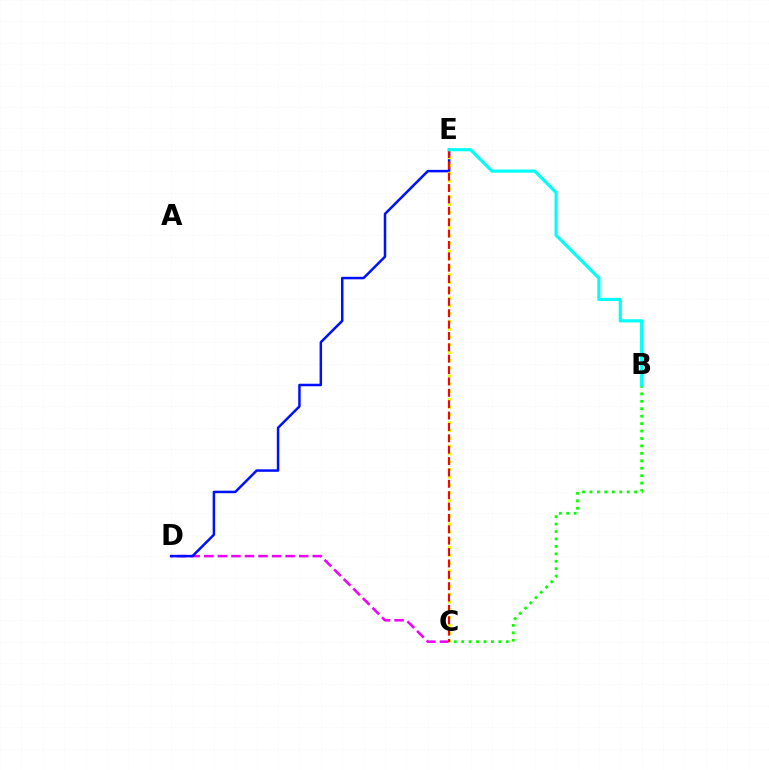{('B', 'C'): [{'color': '#08ff00', 'line_style': 'dotted', 'thickness': 2.02}], ('C', 'D'): [{'color': '#ee00ff', 'line_style': 'dashed', 'thickness': 1.84}], ('D', 'E'): [{'color': '#0010ff', 'line_style': 'solid', 'thickness': 1.8}], ('C', 'E'): [{'color': '#fcf500', 'line_style': 'dotted', 'thickness': 2.12}, {'color': '#ff0000', 'line_style': 'dashed', 'thickness': 1.55}], ('B', 'E'): [{'color': '#00fff6', 'line_style': 'solid', 'thickness': 2.29}]}